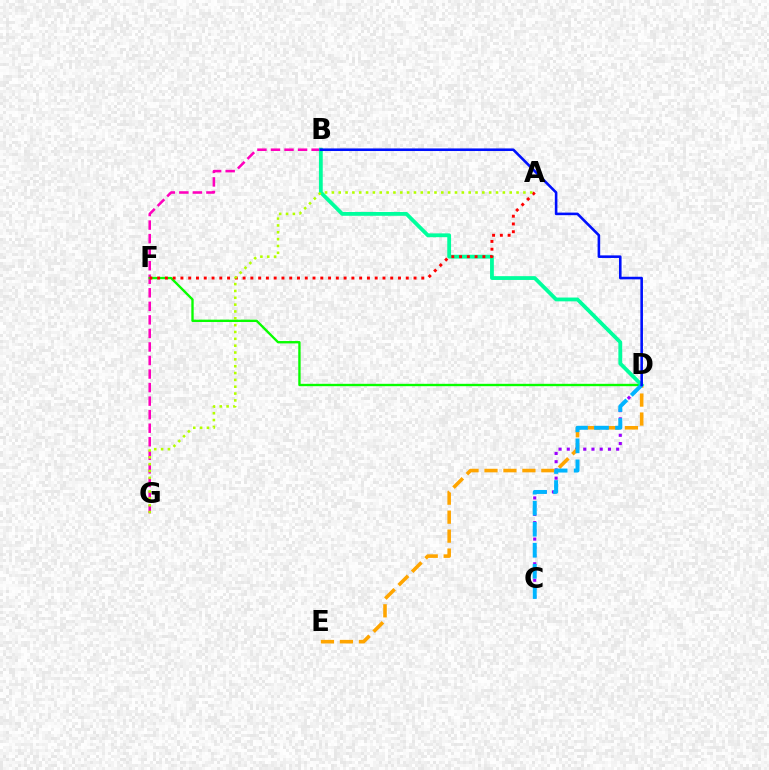{('C', 'D'): [{'color': '#9b00ff', 'line_style': 'dotted', 'thickness': 2.24}, {'color': '#00b5ff', 'line_style': 'dashed', 'thickness': 2.86}], ('D', 'E'): [{'color': '#ffa500', 'line_style': 'dashed', 'thickness': 2.58}], ('B', 'G'): [{'color': '#ff00bd', 'line_style': 'dashed', 'thickness': 1.84}], ('D', 'F'): [{'color': '#08ff00', 'line_style': 'solid', 'thickness': 1.7}], ('B', 'D'): [{'color': '#00ff9d', 'line_style': 'solid', 'thickness': 2.74}, {'color': '#0010ff', 'line_style': 'solid', 'thickness': 1.86}], ('A', 'F'): [{'color': '#ff0000', 'line_style': 'dotted', 'thickness': 2.11}], ('A', 'G'): [{'color': '#b3ff00', 'line_style': 'dotted', 'thickness': 1.86}]}